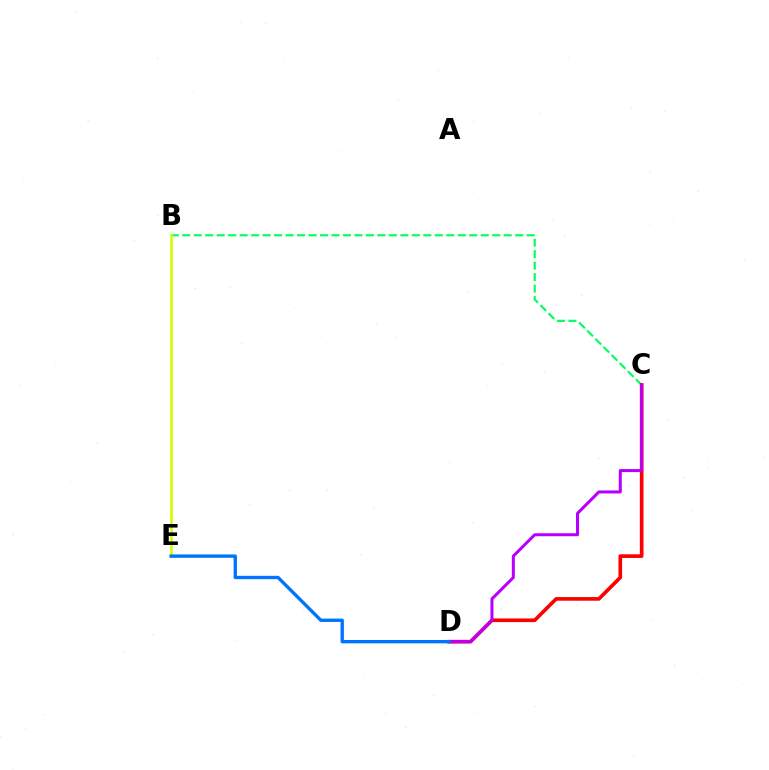{('B', 'C'): [{'color': '#00ff5c', 'line_style': 'dashed', 'thickness': 1.56}], ('C', 'D'): [{'color': '#ff0000', 'line_style': 'solid', 'thickness': 2.63}, {'color': '#b900ff', 'line_style': 'solid', 'thickness': 2.18}], ('B', 'E'): [{'color': '#d1ff00', 'line_style': 'solid', 'thickness': 1.93}], ('D', 'E'): [{'color': '#0074ff', 'line_style': 'solid', 'thickness': 2.42}]}